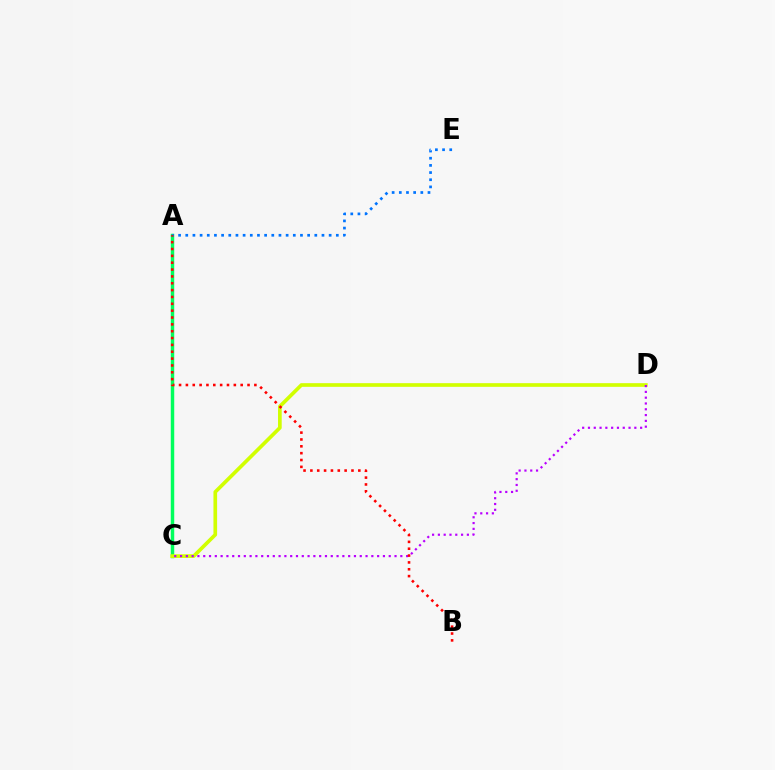{('A', 'C'): [{'color': '#00ff5c', 'line_style': 'solid', 'thickness': 2.49}], ('C', 'D'): [{'color': '#d1ff00', 'line_style': 'solid', 'thickness': 2.64}, {'color': '#b900ff', 'line_style': 'dotted', 'thickness': 1.58}], ('A', 'E'): [{'color': '#0074ff', 'line_style': 'dotted', 'thickness': 1.95}], ('A', 'B'): [{'color': '#ff0000', 'line_style': 'dotted', 'thickness': 1.86}]}